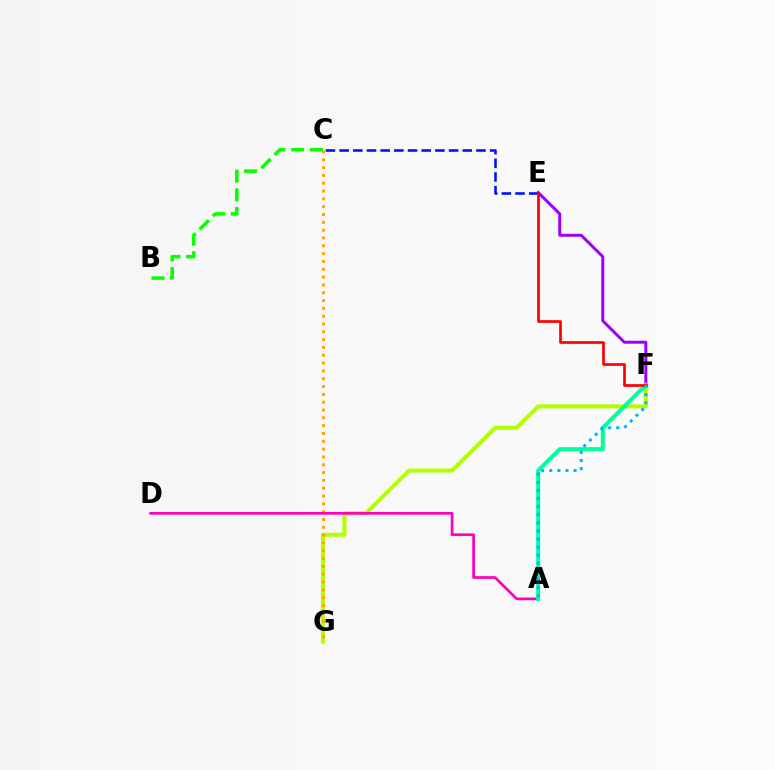{('F', 'G'): [{'color': '#b3ff00', 'line_style': 'solid', 'thickness': 2.9}], ('B', 'C'): [{'color': '#08ff00', 'line_style': 'dashed', 'thickness': 2.54}], ('C', 'E'): [{'color': '#0010ff', 'line_style': 'dashed', 'thickness': 1.86}], ('C', 'G'): [{'color': '#ffa500', 'line_style': 'dotted', 'thickness': 2.12}], ('E', 'F'): [{'color': '#9b00ff', 'line_style': 'solid', 'thickness': 2.14}, {'color': '#ff0000', 'line_style': 'solid', 'thickness': 1.94}], ('A', 'D'): [{'color': '#ff00bd', 'line_style': 'solid', 'thickness': 1.94}], ('A', 'F'): [{'color': '#00ff9d', 'line_style': 'solid', 'thickness': 2.91}, {'color': '#00b5ff', 'line_style': 'dotted', 'thickness': 2.2}]}